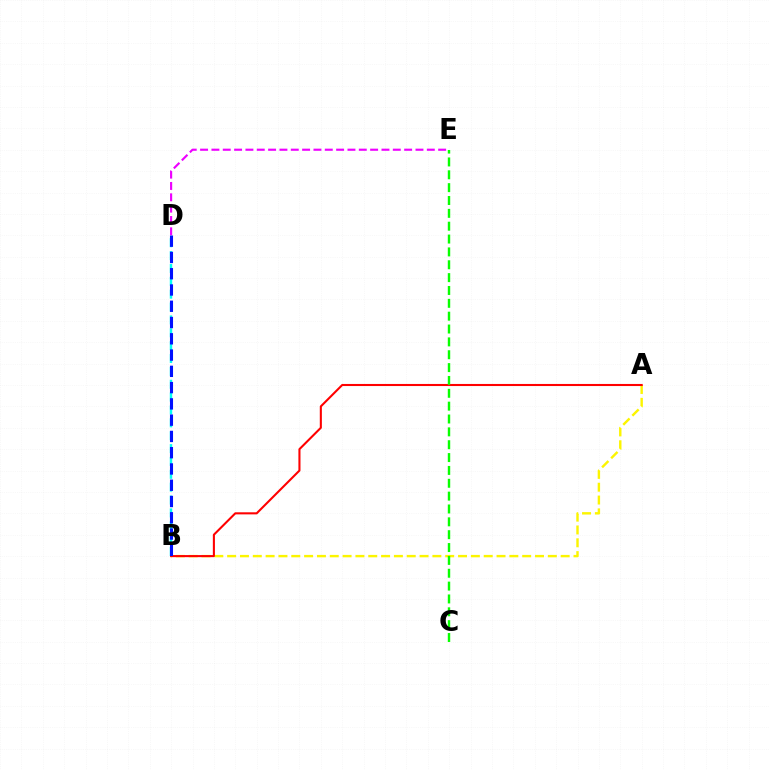{('A', 'B'): [{'color': '#fcf500', 'line_style': 'dashed', 'thickness': 1.74}, {'color': '#ff0000', 'line_style': 'solid', 'thickness': 1.5}], ('C', 'E'): [{'color': '#08ff00', 'line_style': 'dashed', 'thickness': 1.75}], ('D', 'E'): [{'color': '#ee00ff', 'line_style': 'dashed', 'thickness': 1.54}], ('B', 'D'): [{'color': '#00fff6', 'line_style': 'dashed', 'thickness': 1.75}, {'color': '#0010ff', 'line_style': 'dashed', 'thickness': 2.21}]}